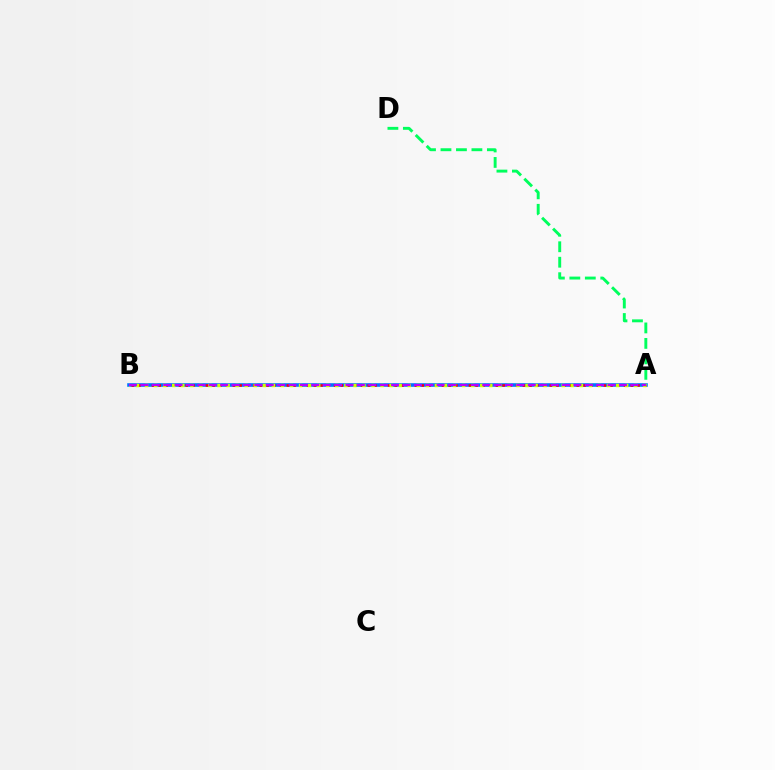{('A', 'B'): [{'color': '#0074ff', 'line_style': 'solid', 'thickness': 2.58}, {'color': '#ff0000', 'line_style': 'dotted', 'thickness': 1.83}, {'color': '#d1ff00', 'line_style': 'dotted', 'thickness': 2.46}, {'color': '#b900ff', 'line_style': 'dashed', 'thickness': 1.55}], ('A', 'D'): [{'color': '#00ff5c', 'line_style': 'dashed', 'thickness': 2.1}]}